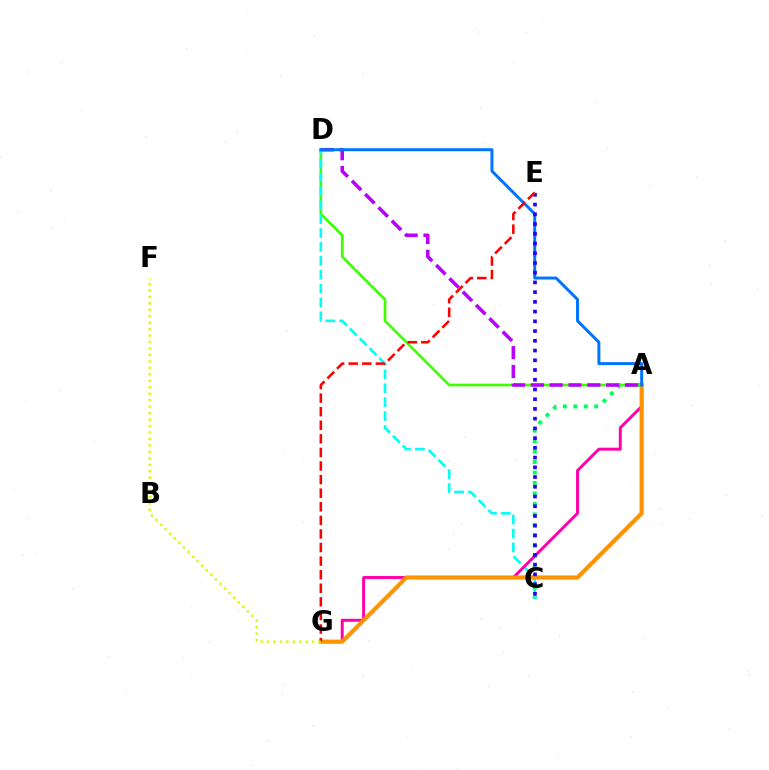{('A', 'C'): [{'color': '#00ff5c', 'line_style': 'dotted', 'thickness': 2.84}], ('A', 'D'): [{'color': '#3dff00', 'line_style': 'solid', 'thickness': 1.91}, {'color': '#b900ff', 'line_style': 'dashed', 'thickness': 2.56}, {'color': '#0074ff', 'line_style': 'solid', 'thickness': 2.14}], ('C', 'D'): [{'color': '#00fff6', 'line_style': 'dashed', 'thickness': 1.89}], ('A', 'G'): [{'color': '#ff00ac', 'line_style': 'solid', 'thickness': 2.12}, {'color': '#ff9400', 'line_style': 'solid', 'thickness': 3.0}], ('C', 'E'): [{'color': '#2500ff', 'line_style': 'dotted', 'thickness': 2.64}], ('E', 'G'): [{'color': '#ff0000', 'line_style': 'dashed', 'thickness': 1.85}], ('F', 'G'): [{'color': '#d1ff00', 'line_style': 'dotted', 'thickness': 1.75}]}